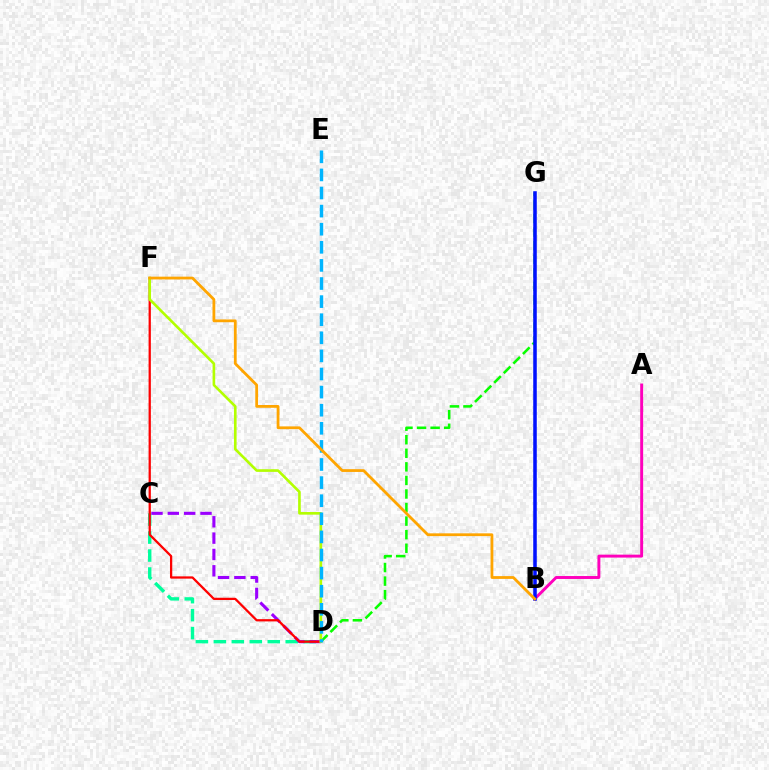{('C', 'D'): [{'color': '#00ff9d', 'line_style': 'dashed', 'thickness': 2.44}, {'color': '#9b00ff', 'line_style': 'dashed', 'thickness': 2.22}], ('D', 'G'): [{'color': '#08ff00', 'line_style': 'dashed', 'thickness': 1.84}], ('D', 'F'): [{'color': '#ff0000', 'line_style': 'solid', 'thickness': 1.63}, {'color': '#b3ff00', 'line_style': 'solid', 'thickness': 1.89}], ('A', 'B'): [{'color': '#ff00bd', 'line_style': 'solid', 'thickness': 2.11}], ('D', 'E'): [{'color': '#00b5ff', 'line_style': 'dashed', 'thickness': 2.46}], ('B', 'G'): [{'color': '#0010ff', 'line_style': 'solid', 'thickness': 2.55}], ('B', 'F'): [{'color': '#ffa500', 'line_style': 'solid', 'thickness': 2.0}]}